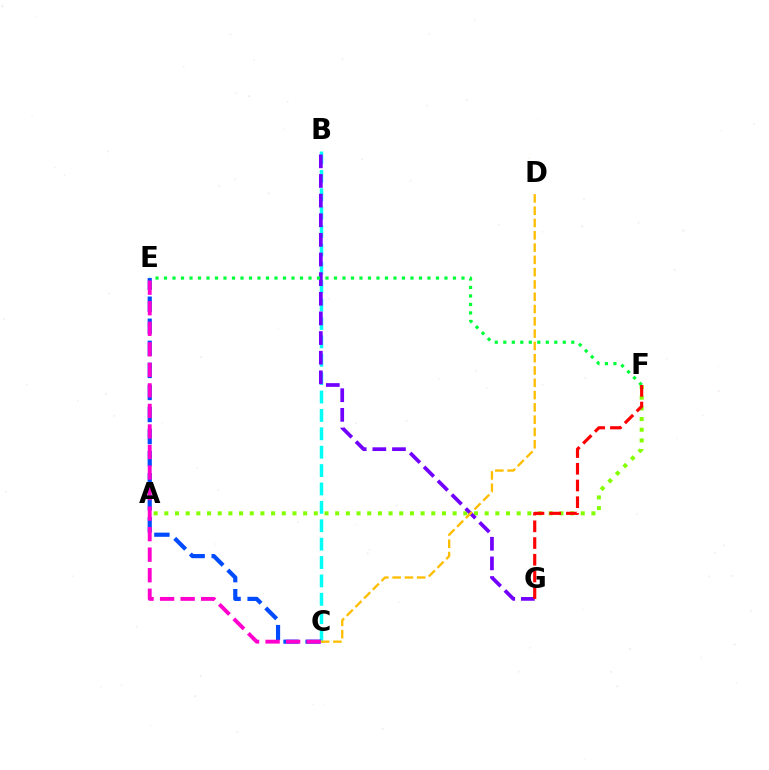{('A', 'F'): [{'color': '#84ff00', 'line_style': 'dotted', 'thickness': 2.9}], ('B', 'C'): [{'color': '#00fff6', 'line_style': 'dashed', 'thickness': 2.5}], ('B', 'G'): [{'color': '#7200ff', 'line_style': 'dashed', 'thickness': 2.67}], ('E', 'F'): [{'color': '#00ff39', 'line_style': 'dotted', 'thickness': 2.31}], ('F', 'G'): [{'color': '#ff0000', 'line_style': 'dashed', 'thickness': 2.27}], ('C', 'E'): [{'color': '#004bff', 'line_style': 'dashed', 'thickness': 3.0}, {'color': '#ff00cf', 'line_style': 'dashed', 'thickness': 2.79}], ('C', 'D'): [{'color': '#ffbd00', 'line_style': 'dashed', 'thickness': 1.67}]}